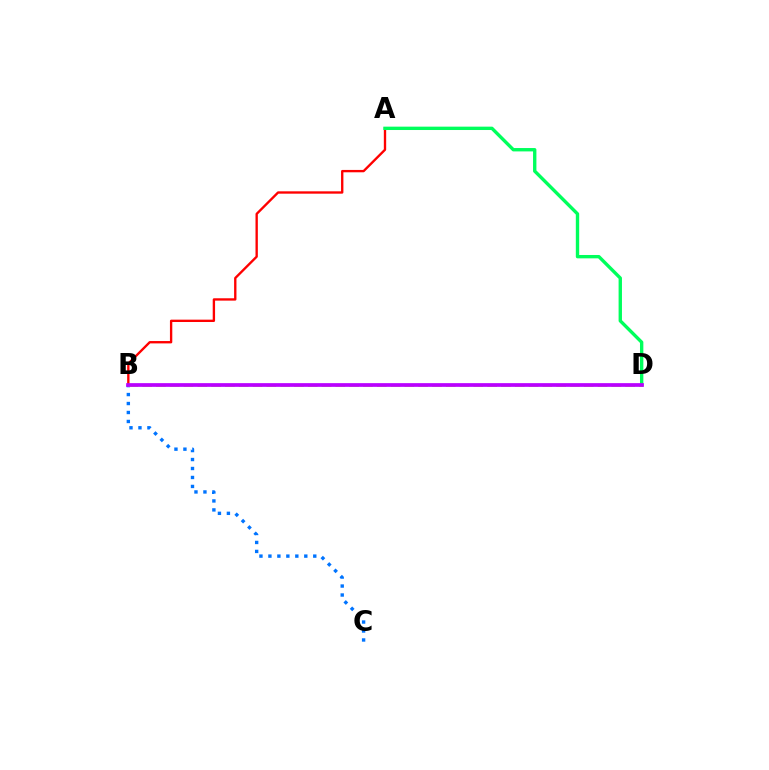{('A', 'B'): [{'color': '#ff0000', 'line_style': 'solid', 'thickness': 1.69}], ('A', 'D'): [{'color': '#00ff5c', 'line_style': 'solid', 'thickness': 2.42}], ('B', 'C'): [{'color': '#0074ff', 'line_style': 'dotted', 'thickness': 2.44}], ('B', 'D'): [{'color': '#d1ff00', 'line_style': 'dashed', 'thickness': 1.87}, {'color': '#b900ff', 'line_style': 'solid', 'thickness': 2.67}]}